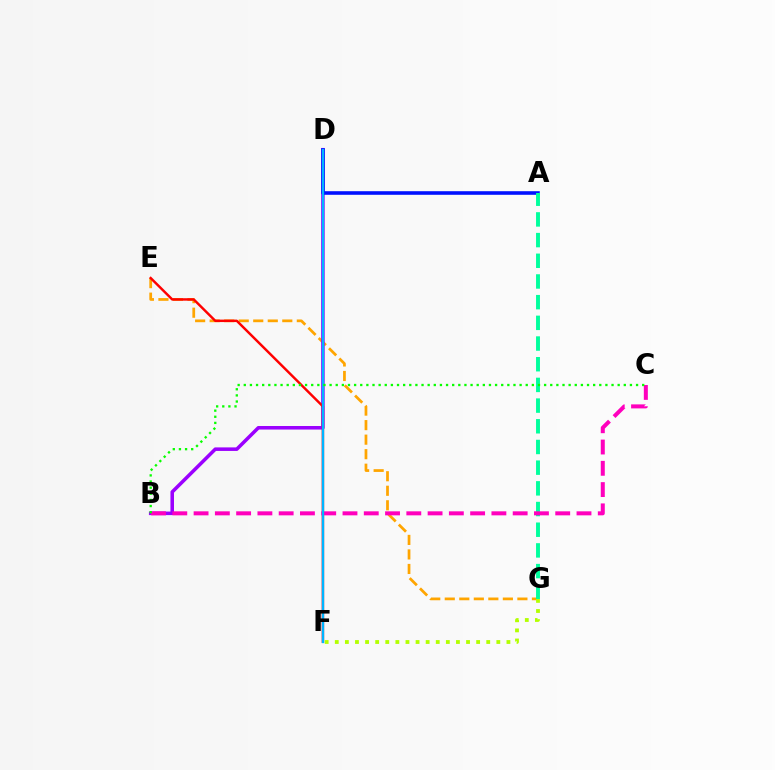{('E', 'G'): [{'color': '#ffa500', 'line_style': 'dashed', 'thickness': 1.97}], ('B', 'D'): [{'color': '#9b00ff', 'line_style': 'solid', 'thickness': 2.55}], ('A', 'D'): [{'color': '#0010ff', 'line_style': 'solid', 'thickness': 2.58}], ('E', 'F'): [{'color': '#ff0000', 'line_style': 'solid', 'thickness': 1.76}], ('F', 'G'): [{'color': '#b3ff00', 'line_style': 'dotted', 'thickness': 2.74}], ('A', 'G'): [{'color': '#00ff9d', 'line_style': 'dashed', 'thickness': 2.81}], ('B', 'C'): [{'color': '#ff00bd', 'line_style': 'dashed', 'thickness': 2.89}, {'color': '#08ff00', 'line_style': 'dotted', 'thickness': 1.67}], ('D', 'F'): [{'color': '#00b5ff', 'line_style': 'solid', 'thickness': 1.67}]}